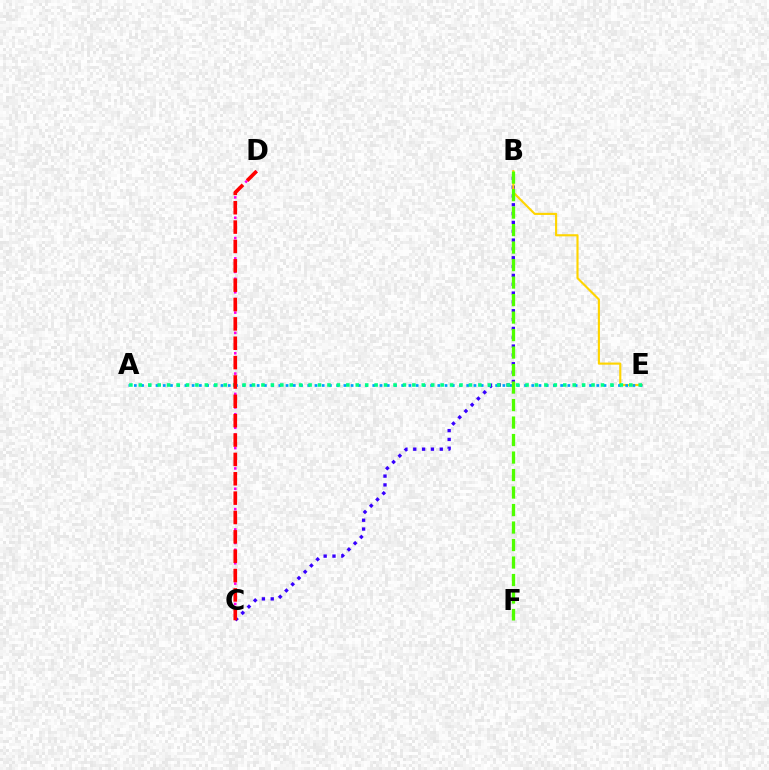{('B', 'C'): [{'color': '#3700ff', 'line_style': 'dotted', 'thickness': 2.4}], ('B', 'E'): [{'color': '#ffd500', 'line_style': 'solid', 'thickness': 1.54}], ('A', 'E'): [{'color': '#009eff', 'line_style': 'dotted', 'thickness': 1.96}, {'color': '#00ff86', 'line_style': 'dotted', 'thickness': 2.56}], ('C', 'D'): [{'color': '#ff00ed', 'line_style': 'dotted', 'thickness': 1.84}, {'color': '#ff0000', 'line_style': 'dashed', 'thickness': 2.63}], ('B', 'F'): [{'color': '#4fff00', 'line_style': 'dashed', 'thickness': 2.38}]}